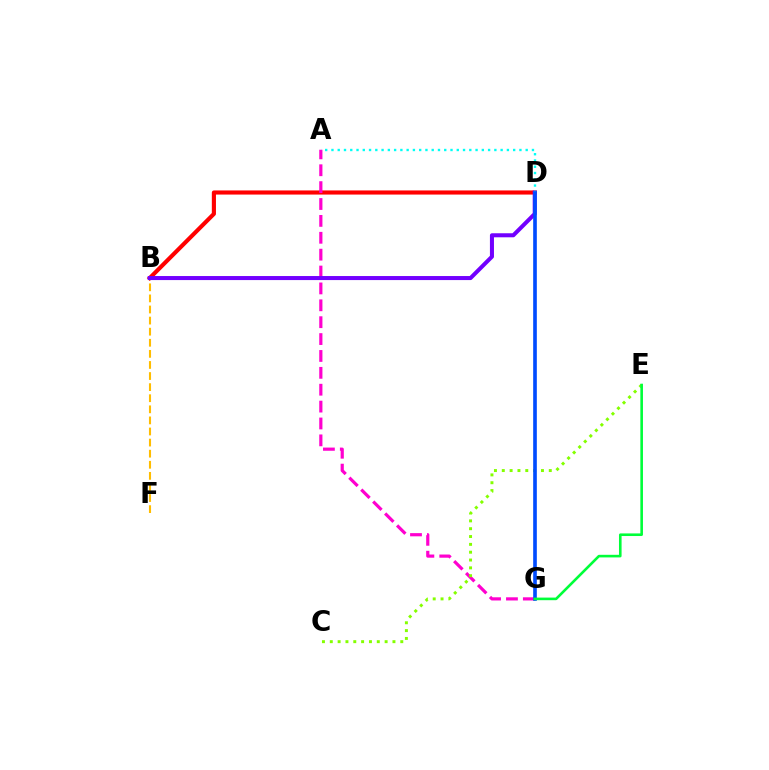{('B', 'F'): [{'color': '#ffbd00', 'line_style': 'dashed', 'thickness': 1.51}], ('B', 'D'): [{'color': '#ff0000', 'line_style': 'solid', 'thickness': 2.97}, {'color': '#7200ff', 'line_style': 'solid', 'thickness': 2.91}], ('A', 'G'): [{'color': '#ff00cf', 'line_style': 'dashed', 'thickness': 2.29}], ('A', 'D'): [{'color': '#00fff6', 'line_style': 'dotted', 'thickness': 1.7}], ('C', 'E'): [{'color': '#84ff00', 'line_style': 'dotted', 'thickness': 2.13}], ('D', 'G'): [{'color': '#004bff', 'line_style': 'solid', 'thickness': 2.63}], ('E', 'G'): [{'color': '#00ff39', 'line_style': 'solid', 'thickness': 1.88}]}